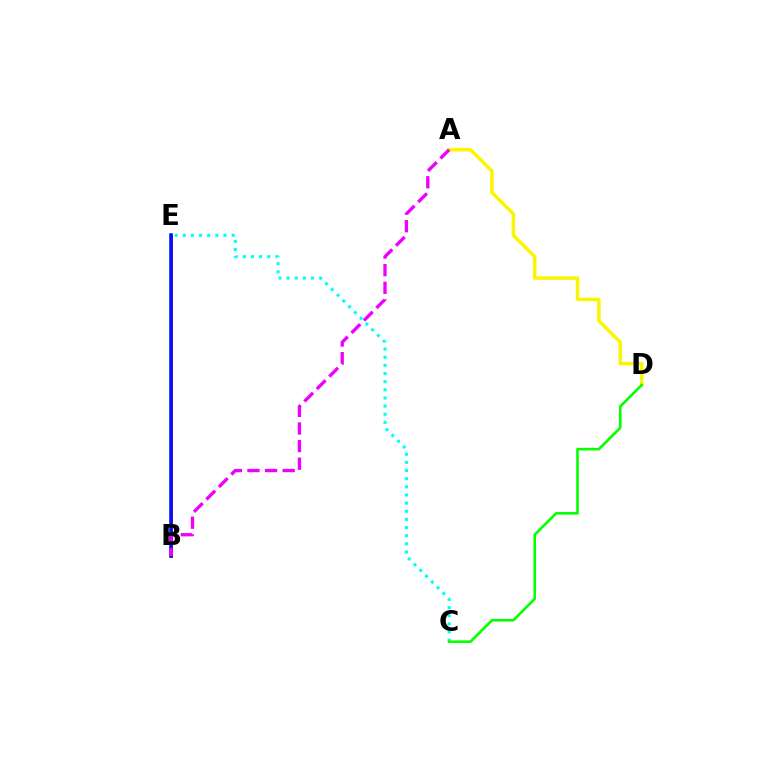{('A', 'D'): [{'color': '#fcf500', 'line_style': 'solid', 'thickness': 2.51}], ('C', 'E'): [{'color': '#00fff6', 'line_style': 'dotted', 'thickness': 2.21}], ('B', 'E'): [{'color': '#ff0000', 'line_style': 'solid', 'thickness': 2.0}, {'color': '#0010ff', 'line_style': 'solid', 'thickness': 2.55}], ('C', 'D'): [{'color': '#08ff00', 'line_style': 'solid', 'thickness': 1.88}], ('A', 'B'): [{'color': '#ee00ff', 'line_style': 'dashed', 'thickness': 2.39}]}